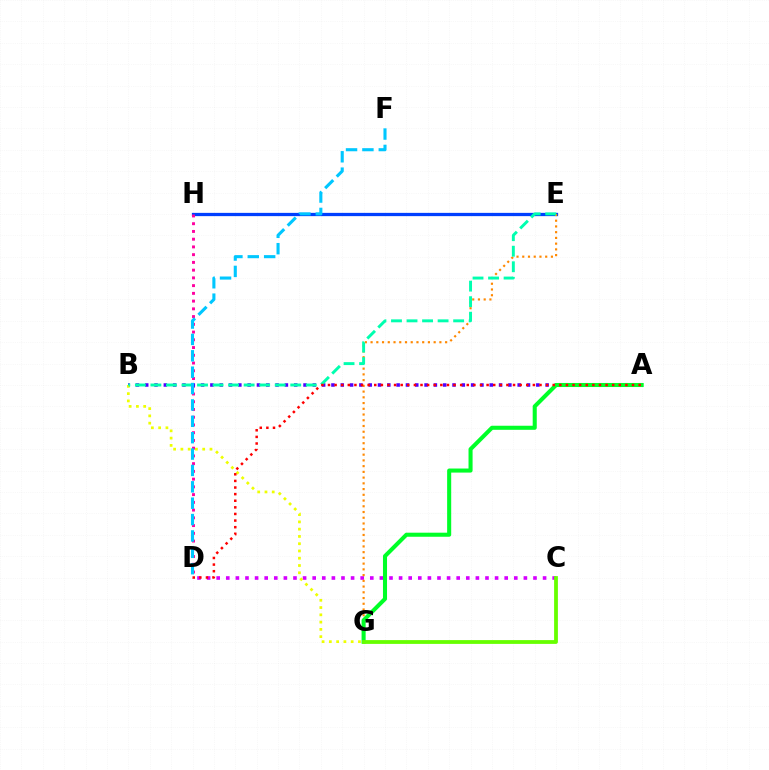{('E', 'H'): [{'color': '#003fff', 'line_style': 'solid', 'thickness': 2.35}], ('D', 'H'): [{'color': '#ff00a0', 'line_style': 'dotted', 'thickness': 2.1}], ('A', 'B'): [{'color': '#4f00ff', 'line_style': 'dotted', 'thickness': 2.53}], ('C', 'D'): [{'color': '#d600ff', 'line_style': 'dotted', 'thickness': 2.61}], ('E', 'G'): [{'color': '#ff8800', 'line_style': 'dotted', 'thickness': 1.56}], ('B', 'G'): [{'color': '#eeff00', 'line_style': 'dotted', 'thickness': 1.98}], ('A', 'G'): [{'color': '#00ff27', 'line_style': 'solid', 'thickness': 2.92}], ('C', 'G'): [{'color': '#66ff00', 'line_style': 'solid', 'thickness': 2.73}], ('B', 'E'): [{'color': '#00ffaf', 'line_style': 'dashed', 'thickness': 2.11}], ('A', 'D'): [{'color': '#ff0000', 'line_style': 'dotted', 'thickness': 1.8}], ('D', 'F'): [{'color': '#00c7ff', 'line_style': 'dashed', 'thickness': 2.22}]}